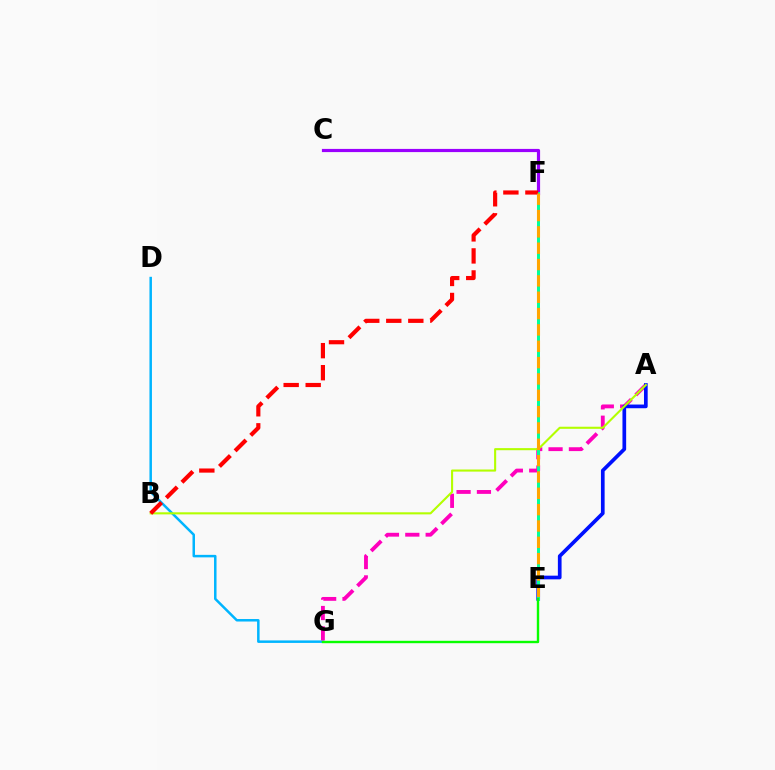{('D', 'G'): [{'color': '#00b5ff', 'line_style': 'solid', 'thickness': 1.8}], ('A', 'G'): [{'color': '#ff00bd', 'line_style': 'dashed', 'thickness': 2.77}], ('C', 'F'): [{'color': '#9b00ff', 'line_style': 'solid', 'thickness': 2.3}], ('A', 'E'): [{'color': '#0010ff', 'line_style': 'solid', 'thickness': 2.66}], ('E', 'F'): [{'color': '#00ff9d', 'line_style': 'solid', 'thickness': 2.16}, {'color': '#ffa500', 'line_style': 'dashed', 'thickness': 2.22}], ('A', 'B'): [{'color': '#b3ff00', 'line_style': 'solid', 'thickness': 1.51}], ('B', 'F'): [{'color': '#ff0000', 'line_style': 'dashed', 'thickness': 2.99}], ('E', 'G'): [{'color': '#08ff00', 'line_style': 'solid', 'thickness': 1.72}]}